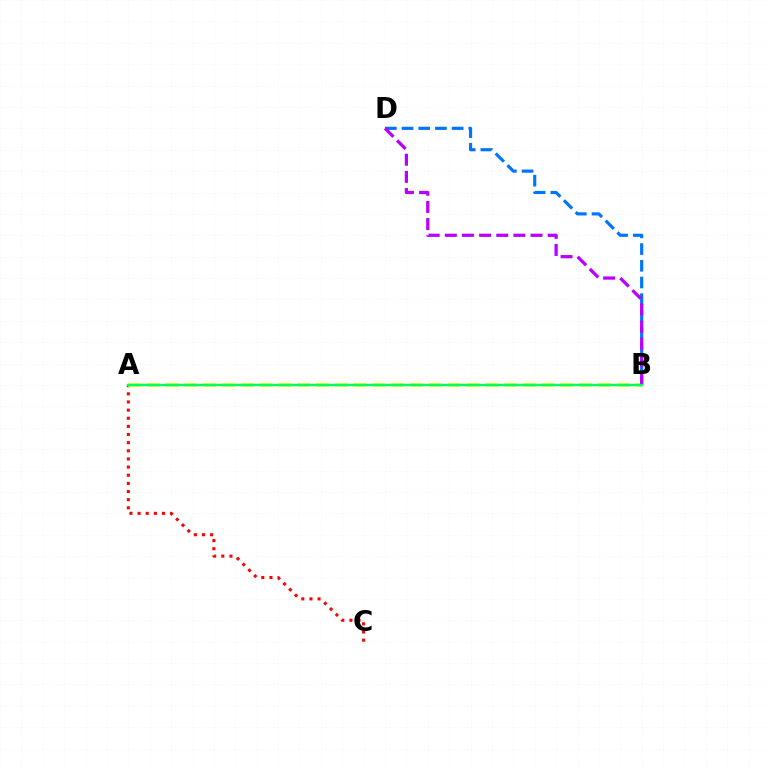{('A', 'C'): [{'color': '#ff0000', 'line_style': 'dotted', 'thickness': 2.21}], ('B', 'D'): [{'color': '#0074ff', 'line_style': 'dashed', 'thickness': 2.27}, {'color': '#b900ff', 'line_style': 'dashed', 'thickness': 2.33}], ('A', 'B'): [{'color': '#d1ff00', 'line_style': 'dashed', 'thickness': 2.55}, {'color': '#00ff5c', 'line_style': 'solid', 'thickness': 1.69}]}